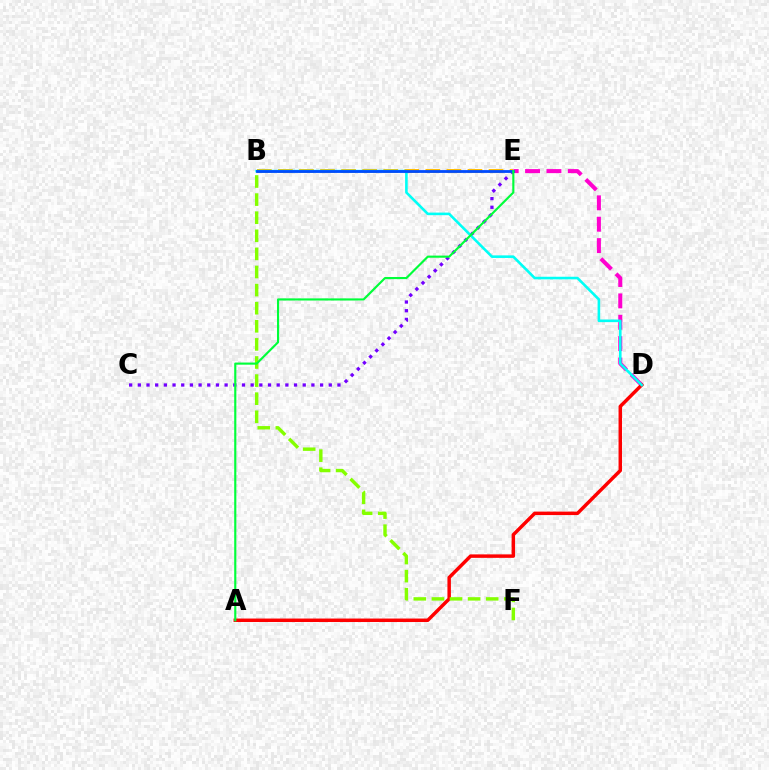{('C', 'E'): [{'color': '#7200ff', 'line_style': 'dotted', 'thickness': 2.36}], ('D', 'E'): [{'color': '#ff00cf', 'line_style': 'dashed', 'thickness': 2.9}], ('B', 'E'): [{'color': '#ffbd00', 'line_style': 'dashed', 'thickness': 2.86}, {'color': '#004bff', 'line_style': 'solid', 'thickness': 2.02}], ('A', 'D'): [{'color': '#ff0000', 'line_style': 'solid', 'thickness': 2.5}], ('B', 'F'): [{'color': '#84ff00', 'line_style': 'dashed', 'thickness': 2.46}], ('B', 'D'): [{'color': '#00fff6', 'line_style': 'solid', 'thickness': 1.87}], ('A', 'E'): [{'color': '#00ff39', 'line_style': 'solid', 'thickness': 1.54}]}